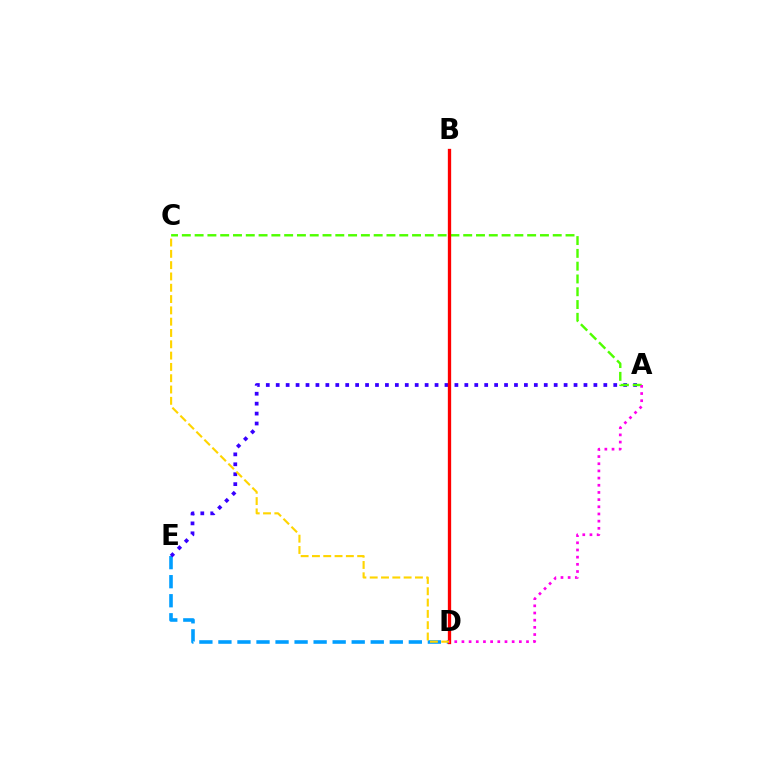{('D', 'E'): [{'color': '#009eff', 'line_style': 'dashed', 'thickness': 2.59}], ('A', 'E'): [{'color': '#3700ff', 'line_style': 'dotted', 'thickness': 2.7}], ('B', 'D'): [{'color': '#00ff86', 'line_style': 'solid', 'thickness': 1.82}, {'color': '#ff0000', 'line_style': 'solid', 'thickness': 2.39}], ('A', 'C'): [{'color': '#4fff00', 'line_style': 'dashed', 'thickness': 1.74}], ('A', 'D'): [{'color': '#ff00ed', 'line_style': 'dotted', 'thickness': 1.95}], ('C', 'D'): [{'color': '#ffd500', 'line_style': 'dashed', 'thickness': 1.54}]}